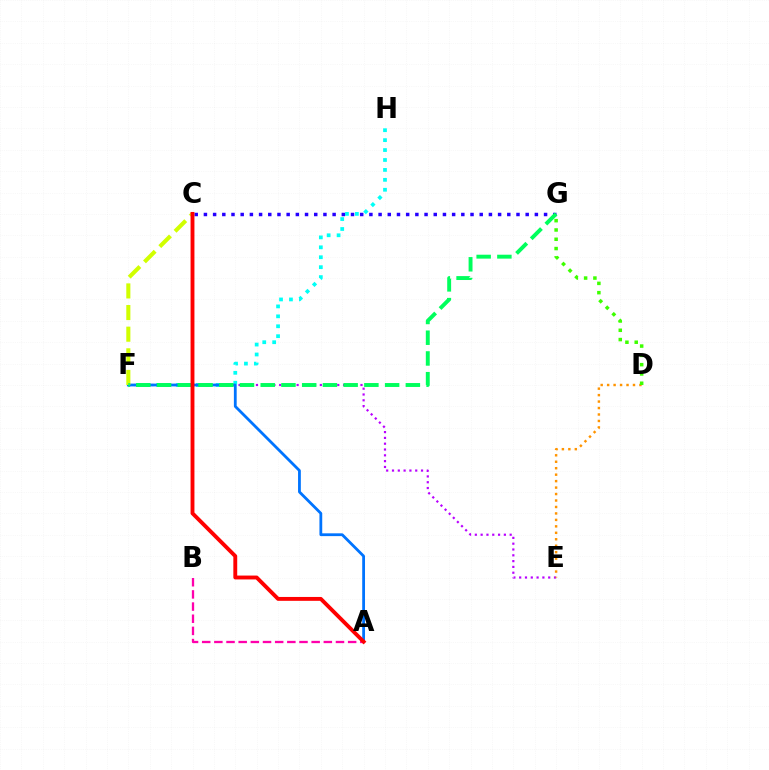{('E', 'F'): [{'color': '#b900ff', 'line_style': 'dotted', 'thickness': 1.58}], ('F', 'H'): [{'color': '#00fff6', 'line_style': 'dotted', 'thickness': 2.7}], ('D', 'E'): [{'color': '#ff9400', 'line_style': 'dotted', 'thickness': 1.75}], ('C', 'G'): [{'color': '#2500ff', 'line_style': 'dotted', 'thickness': 2.5}], ('A', 'B'): [{'color': '#ff00ac', 'line_style': 'dashed', 'thickness': 1.65}], ('D', 'G'): [{'color': '#3dff00', 'line_style': 'dotted', 'thickness': 2.53}], ('A', 'F'): [{'color': '#0074ff', 'line_style': 'solid', 'thickness': 2.01}], ('C', 'F'): [{'color': '#d1ff00', 'line_style': 'dashed', 'thickness': 2.94}], ('F', 'G'): [{'color': '#00ff5c', 'line_style': 'dashed', 'thickness': 2.82}], ('A', 'C'): [{'color': '#ff0000', 'line_style': 'solid', 'thickness': 2.79}]}